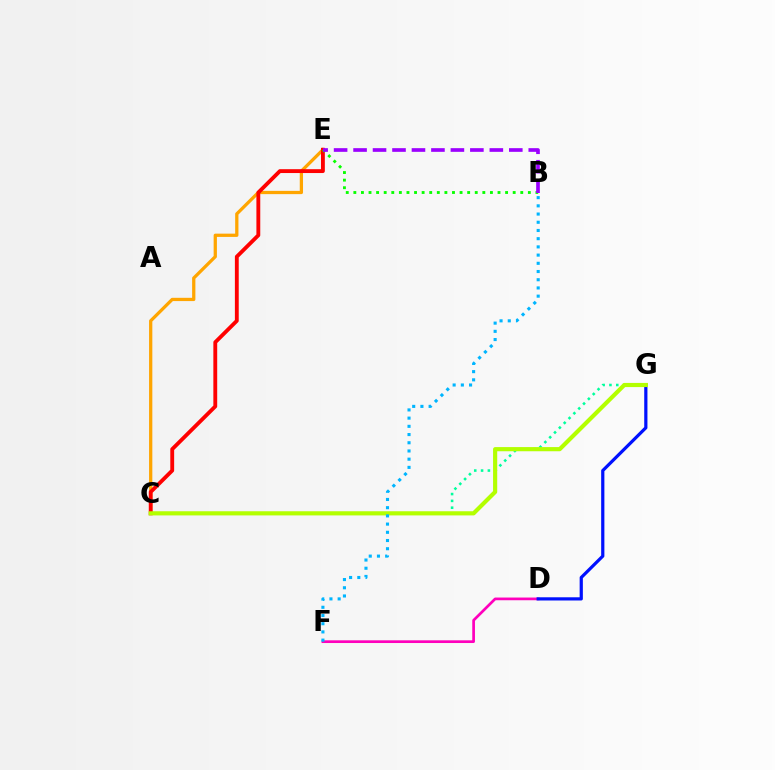{('C', 'G'): [{'color': '#00ff9d', 'line_style': 'dotted', 'thickness': 1.85}, {'color': '#b3ff00', 'line_style': 'solid', 'thickness': 2.99}], ('C', 'E'): [{'color': '#ffa500', 'line_style': 'solid', 'thickness': 2.35}, {'color': '#ff0000', 'line_style': 'solid', 'thickness': 2.77}], ('B', 'E'): [{'color': '#08ff00', 'line_style': 'dotted', 'thickness': 2.06}, {'color': '#9b00ff', 'line_style': 'dashed', 'thickness': 2.64}], ('D', 'F'): [{'color': '#ff00bd', 'line_style': 'solid', 'thickness': 1.95}], ('D', 'G'): [{'color': '#0010ff', 'line_style': 'solid', 'thickness': 2.31}], ('B', 'F'): [{'color': '#00b5ff', 'line_style': 'dotted', 'thickness': 2.23}]}